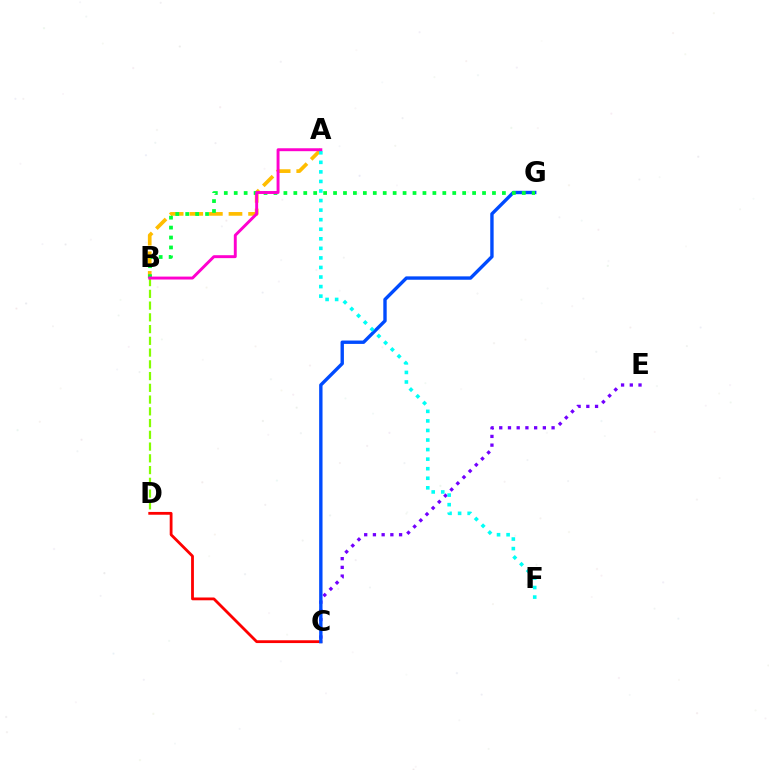{('C', 'E'): [{'color': '#7200ff', 'line_style': 'dotted', 'thickness': 2.37}], ('A', 'B'): [{'color': '#ffbd00', 'line_style': 'dashed', 'thickness': 2.66}, {'color': '#ff00cf', 'line_style': 'solid', 'thickness': 2.11}], ('C', 'D'): [{'color': '#ff0000', 'line_style': 'solid', 'thickness': 2.02}], ('B', 'D'): [{'color': '#84ff00', 'line_style': 'dashed', 'thickness': 1.6}], ('C', 'G'): [{'color': '#004bff', 'line_style': 'solid', 'thickness': 2.43}], ('A', 'F'): [{'color': '#00fff6', 'line_style': 'dotted', 'thickness': 2.6}], ('B', 'G'): [{'color': '#00ff39', 'line_style': 'dotted', 'thickness': 2.7}]}